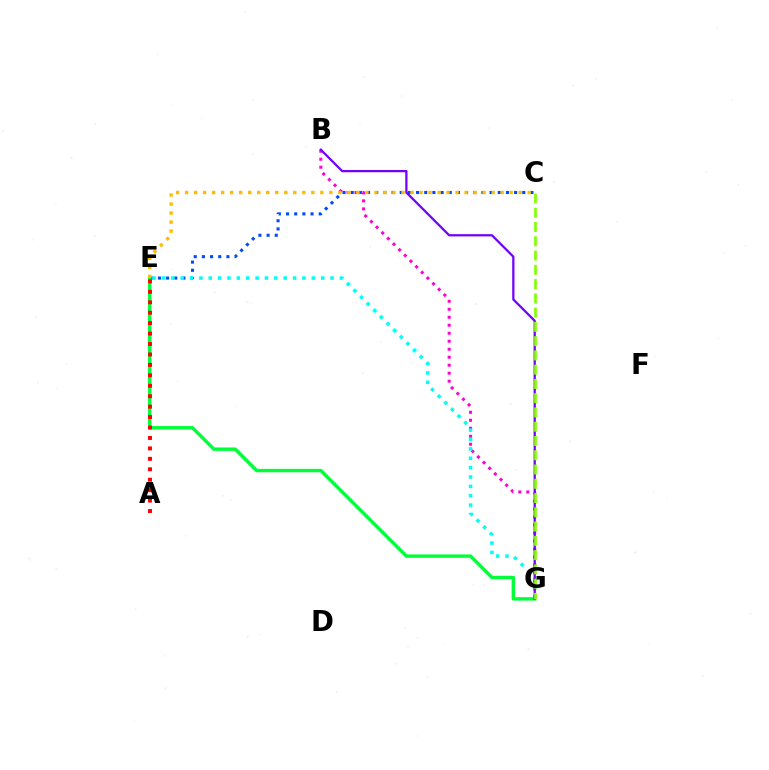{('B', 'G'): [{'color': '#ff00cf', 'line_style': 'dotted', 'thickness': 2.17}, {'color': '#7200ff', 'line_style': 'solid', 'thickness': 1.62}], ('C', 'E'): [{'color': '#004bff', 'line_style': 'dotted', 'thickness': 2.22}, {'color': '#ffbd00', 'line_style': 'dotted', 'thickness': 2.45}], ('E', 'G'): [{'color': '#00ff39', 'line_style': 'solid', 'thickness': 2.45}, {'color': '#00fff6', 'line_style': 'dotted', 'thickness': 2.55}], ('A', 'E'): [{'color': '#ff0000', 'line_style': 'dotted', 'thickness': 2.84}], ('C', 'G'): [{'color': '#84ff00', 'line_style': 'dashed', 'thickness': 1.94}]}